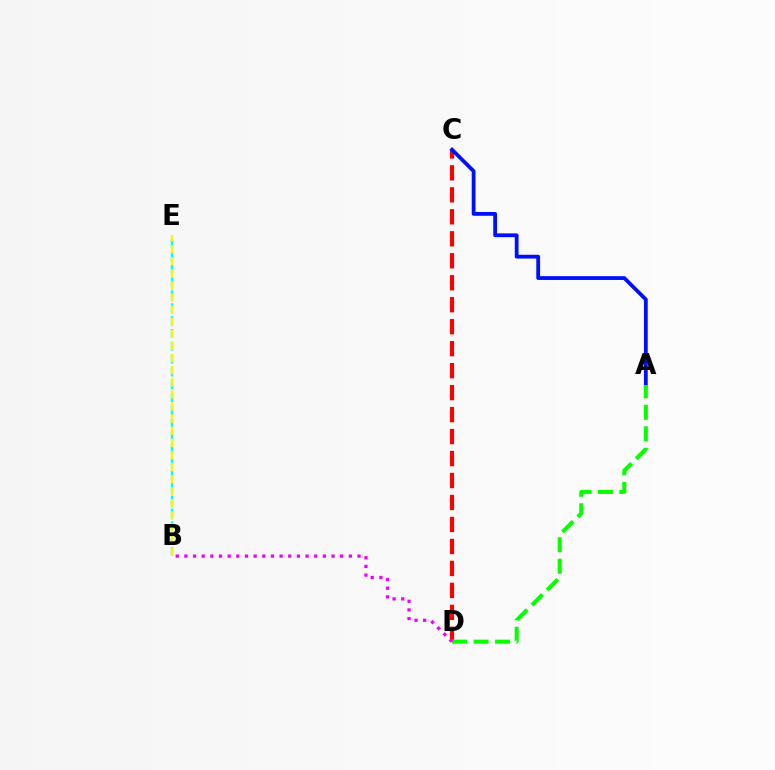{('B', 'E'): [{'color': '#00fff6', 'line_style': 'dashed', 'thickness': 1.74}, {'color': '#fcf500', 'line_style': 'dashed', 'thickness': 1.64}], ('C', 'D'): [{'color': '#ff0000', 'line_style': 'dashed', 'thickness': 2.99}], ('A', 'C'): [{'color': '#0010ff', 'line_style': 'solid', 'thickness': 2.74}], ('A', 'D'): [{'color': '#08ff00', 'line_style': 'dashed', 'thickness': 2.92}], ('B', 'D'): [{'color': '#ee00ff', 'line_style': 'dotted', 'thickness': 2.35}]}